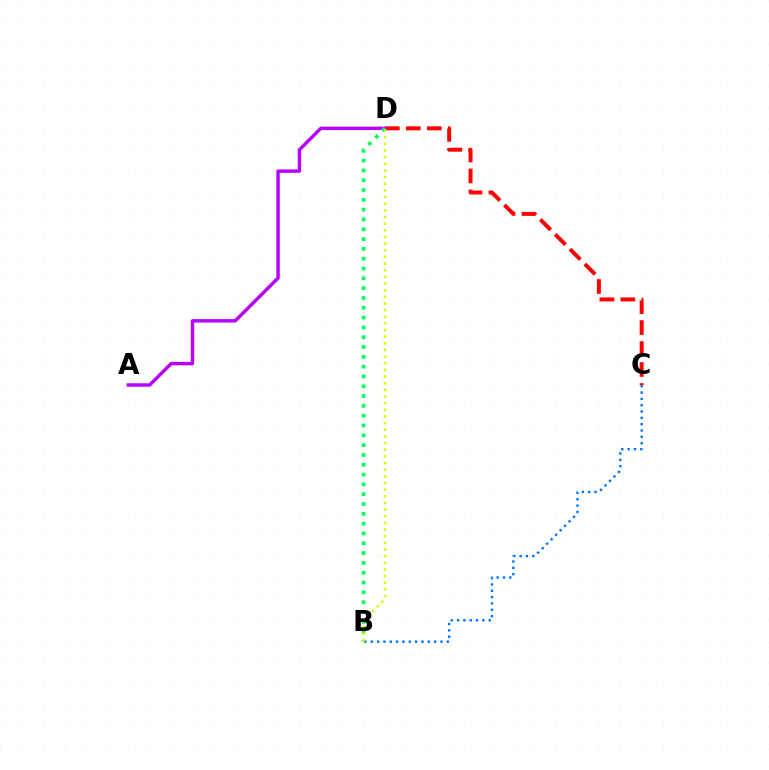{('C', 'D'): [{'color': '#ff0000', 'line_style': 'dashed', 'thickness': 2.85}], ('B', 'C'): [{'color': '#0074ff', 'line_style': 'dotted', 'thickness': 1.72}], ('A', 'D'): [{'color': '#b900ff', 'line_style': 'solid', 'thickness': 2.47}], ('B', 'D'): [{'color': '#00ff5c', 'line_style': 'dotted', 'thickness': 2.67}, {'color': '#d1ff00', 'line_style': 'dotted', 'thickness': 1.81}]}